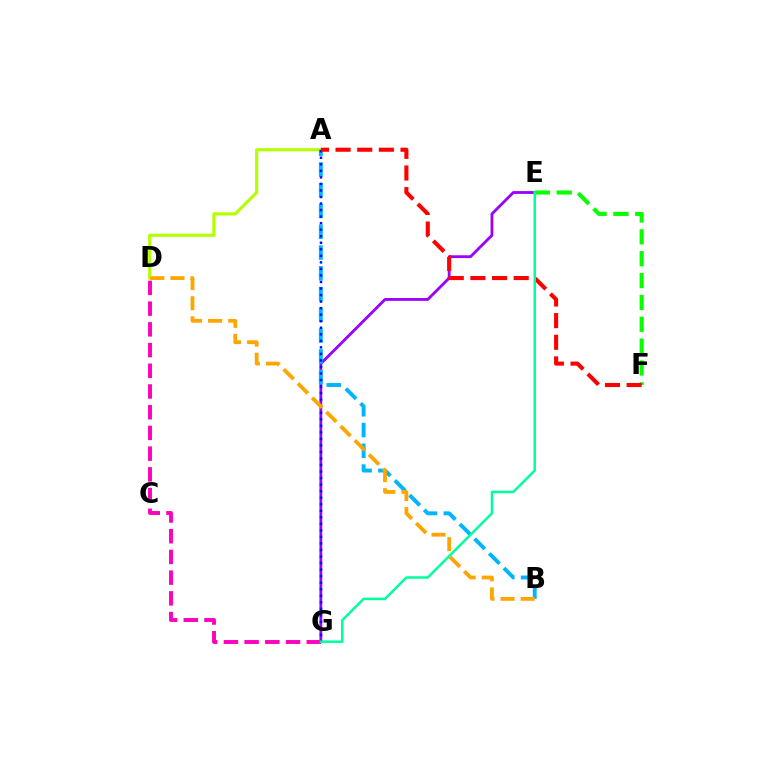{('E', 'G'): [{'color': '#9b00ff', 'line_style': 'solid', 'thickness': 2.02}, {'color': '#00ff9d', 'line_style': 'solid', 'thickness': 1.8}], ('E', 'F'): [{'color': '#08ff00', 'line_style': 'dashed', 'thickness': 2.97}], ('A', 'D'): [{'color': '#b3ff00', 'line_style': 'solid', 'thickness': 2.27}], ('A', 'B'): [{'color': '#00b5ff', 'line_style': 'dashed', 'thickness': 2.82}], ('D', 'G'): [{'color': '#ff00bd', 'line_style': 'dashed', 'thickness': 2.81}], ('A', 'G'): [{'color': '#0010ff', 'line_style': 'dotted', 'thickness': 1.78}], ('A', 'F'): [{'color': '#ff0000', 'line_style': 'dashed', 'thickness': 2.94}], ('B', 'D'): [{'color': '#ffa500', 'line_style': 'dashed', 'thickness': 2.73}]}